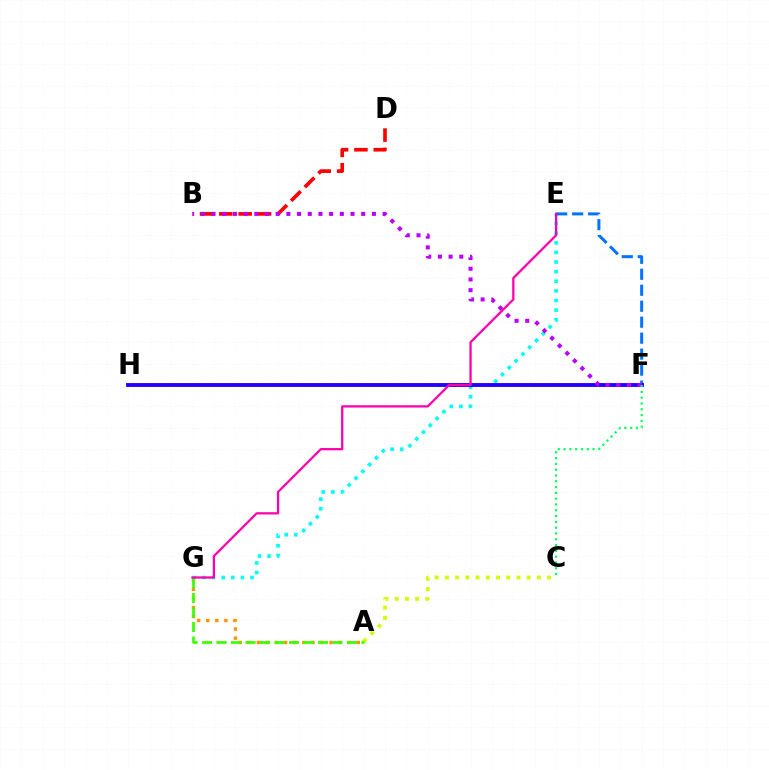{('E', 'G'): [{'color': '#00fff6', 'line_style': 'dotted', 'thickness': 2.61}, {'color': '#ff00ac', 'line_style': 'solid', 'thickness': 1.64}], ('A', 'C'): [{'color': '#d1ff00', 'line_style': 'dotted', 'thickness': 2.78}], ('B', 'D'): [{'color': '#ff0000', 'line_style': 'dashed', 'thickness': 2.63}], ('A', 'G'): [{'color': '#ff9400', 'line_style': 'dotted', 'thickness': 2.47}, {'color': '#3dff00', 'line_style': 'dashed', 'thickness': 1.97}], ('E', 'F'): [{'color': '#0074ff', 'line_style': 'dashed', 'thickness': 2.17}], ('F', 'H'): [{'color': '#2500ff', 'line_style': 'solid', 'thickness': 2.79}], ('B', 'F'): [{'color': '#b900ff', 'line_style': 'dotted', 'thickness': 2.9}], ('C', 'F'): [{'color': '#00ff5c', 'line_style': 'dotted', 'thickness': 1.58}]}